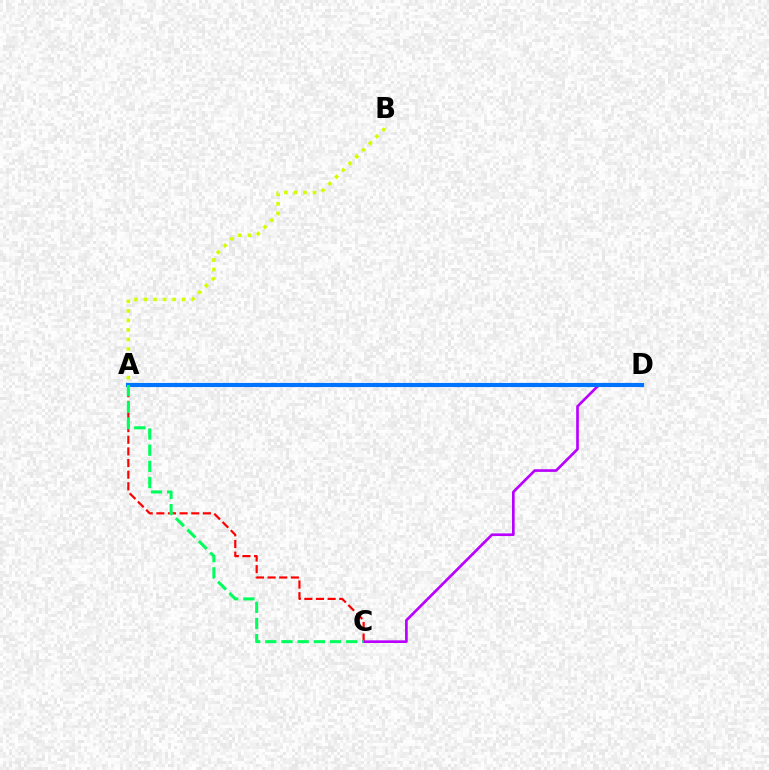{('A', 'C'): [{'color': '#ff0000', 'line_style': 'dashed', 'thickness': 1.58}, {'color': '#00ff5c', 'line_style': 'dashed', 'thickness': 2.2}], ('C', 'D'): [{'color': '#b900ff', 'line_style': 'solid', 'thickness': 1.92}], ('A', 'B'): [{'color': '#d1ff00', 'line_style': 'dotted', 'thickness': 2.59}], ('A', 'D'): [{'color': '#0074ff', 'line_style': 'solid', 'thickness': 2.97}]}